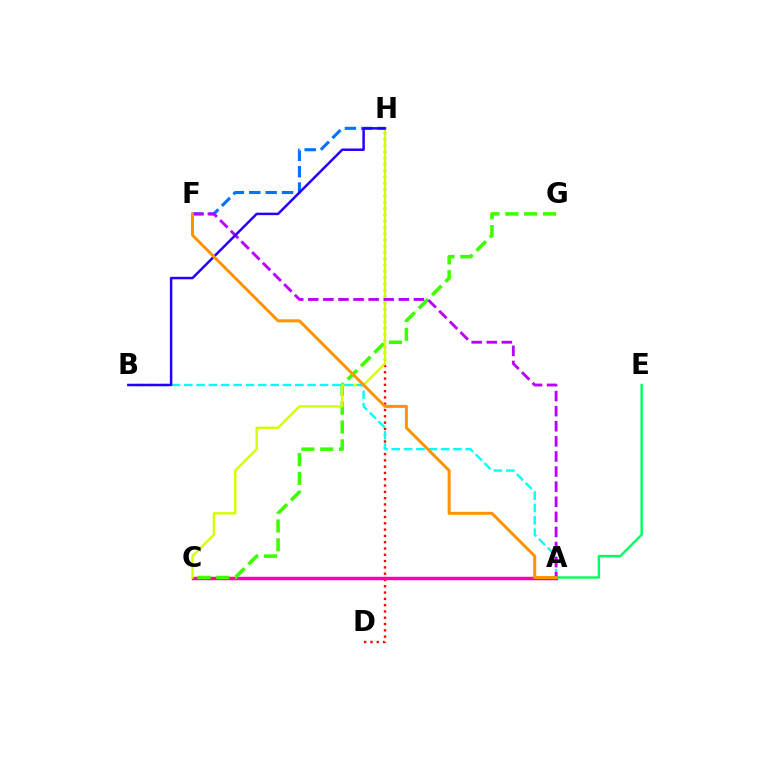{('D', 'H'): [{'color': '#ff0000', 'line_style': 'dotted', 'thickness': 1.71}], ('A', 'C'): [{'color': '#ff00ac', 'line_style': 'solid', 'thickness': 2.48}], ('C', 'G'): [{'color': '#3dff00', 'line_style': 'dashed', 'thickness': 2.56}], ('C', 'H'): [{'color': '#d1ff00', 'line_style': 'solid', 'thickness': 1.71}], ('A', 'B'): [{'color': '#00fff6', 'line_style': 'dashed', 'thickness': 1.68}], ('A', 'E'): [{'color': '#00ff5c', 'line_style': 'solid', 'thickness': 1.74}], ('F', 'H'): [{'color': '#0074ff', 'line_style': 'dashed', 'thickness': 2.22}], ('A', 'F'): [{'color': '#b900ff', 'line_style': 'dashed', 'thickness': 2.05}, {'color': '#ff9400', 'line_style': 'solid', 'thickness': 2.15}], ('B', 'H'): [{'color': '#2500ff', 'line_style': 'solid', 'thickness': 1.79}]}